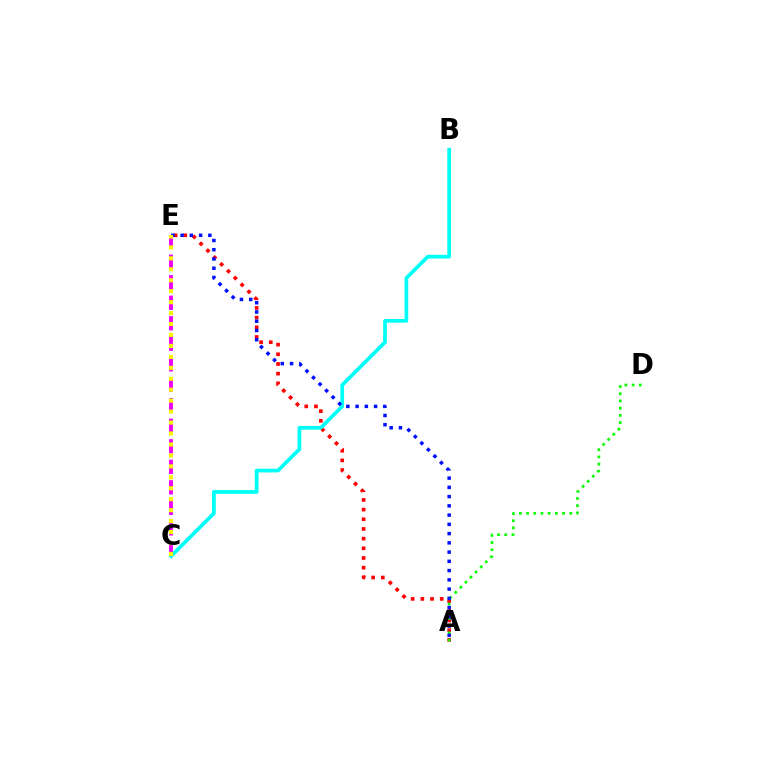{('A', 'E'): [{'color': '#ff0000', 'line_style': 'dotted', 'thickness': 2.63}, {'color': '#0010ff', 'line_style': 'dotted', 'thickness': 2.51}], ('A', 'D'): [{'color': '#08ff00', 'line_style': 'dotted', 'thickness': 1.96}], ('B', 'C'): [{'color': '#00fff6', 'line_style': 'solid', 'thickness': 2.69}], ('C', 'E'): [{'color': '#ee00ff', 'line_style': 'dashed', 'thickness': 2.79}, {'color': '#fcf500', 'line_style': 'dotted', 'thickness': 2.97}]}